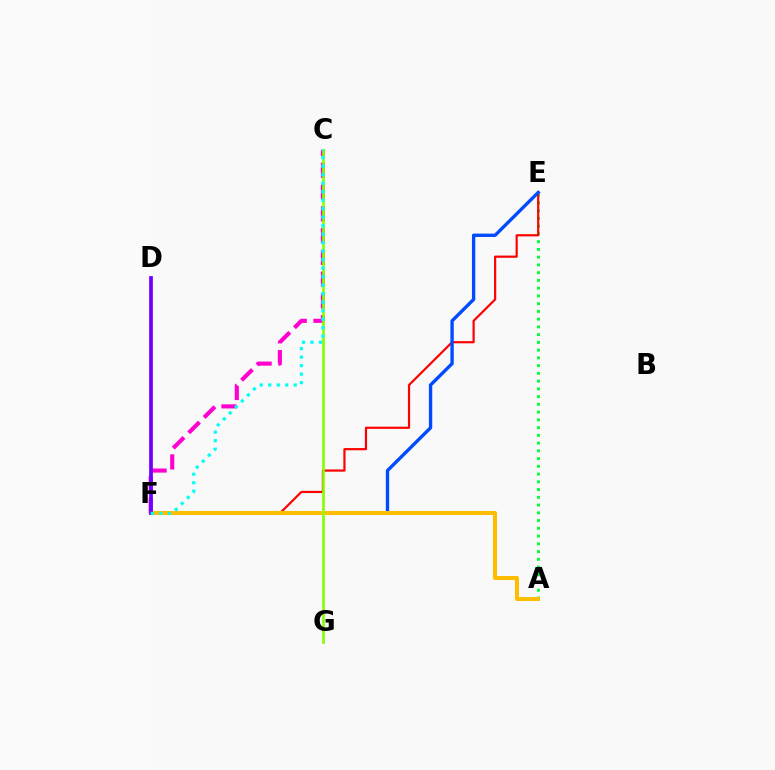{('C', 'F'): [{'color': '#ff00cf', 'line_style': 'dashed', 'thickness': 2.96}, {'color': '#00fff6', 'line_style': 'dotted', 'thickness': 2.31}], ('A', 'E'): [{'color': '#00ff39', 'line_style': 'dotted', 'thickness': 2.1}], ('E', 'F'): [{'color': '#ff0000', 'line_style': 'solid', 'thickness': 1.58}, {'color': '#004bff', 'line_style': 'solid', 'thickness': 2.42}], ('A', 'F'): [{'color': '#ffbd00', 'line_style': 'solid', 'thickness': 2.89}], ('C', 'G'): [{'color': '#84ff00', 'line_style': 'solid', 'thickness': 1.9}], ('D', 'F'): [{'color': '#7200ff', 'line_style': 'solid', 'thickness': 2.69}]}